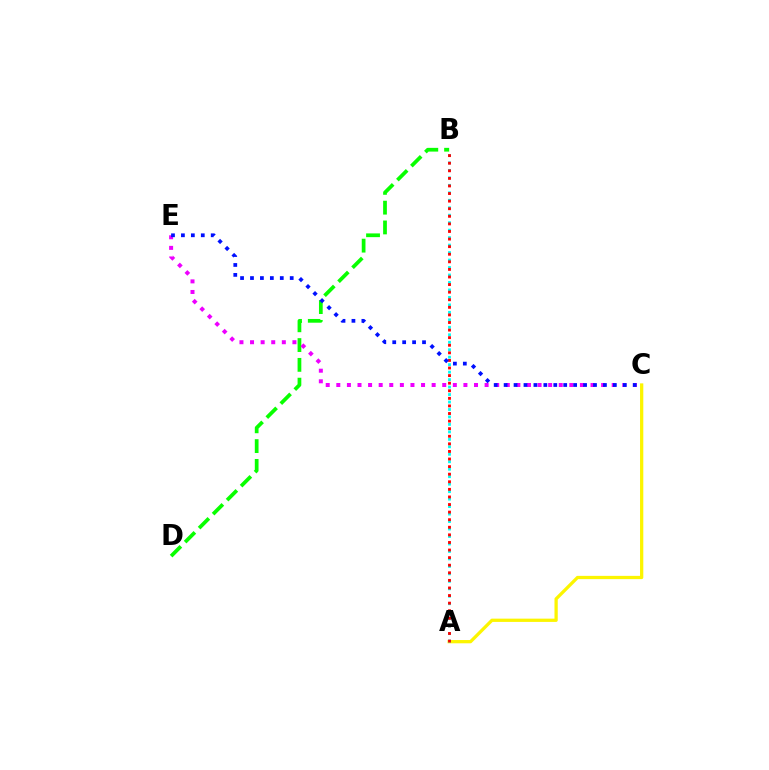{('B', 'D'): [{'color': '#08ff00', 'line_style': 'dashed', 'thickness': 2.69}], ('A', 'C'): [{'color': '#fcf500', 'line_style': 'solid', 'thickness': 2.35}], ('C', 'E'): [{'color': '#ee00ff', 'line_style': 'dotted', 'thickness': 2.88}, {'color': '#0010ff', 'line_style': 'dotted', 'thickness': 2.7}], ('A', 'B'): [{'color': '#00fff6', 'line_style': 'dotted', 'thickness': 2.03}, {'color': '#ff0000', 'line_style': 'dotted', 'thickness': 2.06}]}